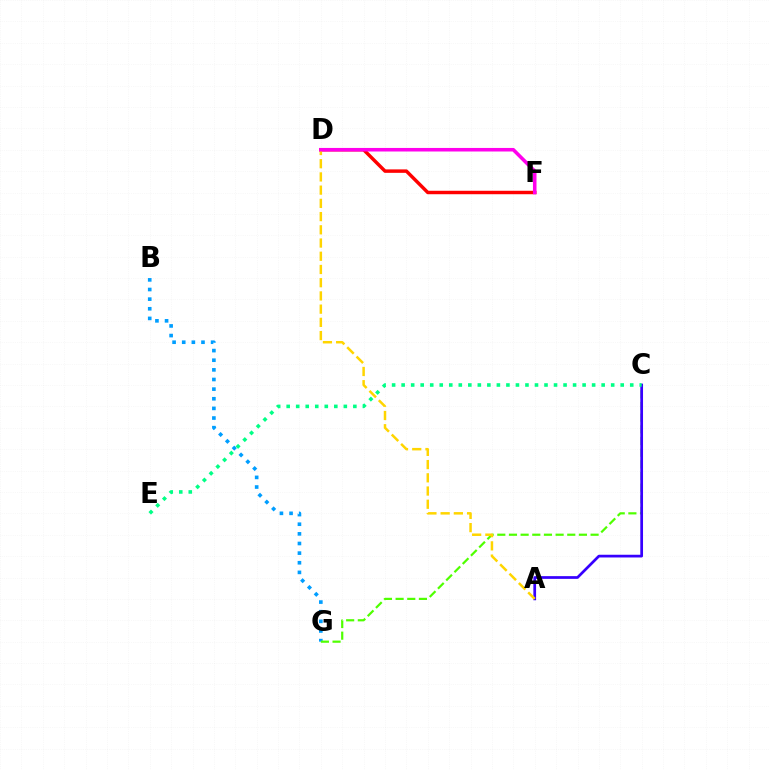{('B', 'G'): [{'color': '#009eff', 'line_style': 'dotted', 'thickness': 2.62}], ('C', 'G'): [{'color': '#4fff00', 'line_style': 'dashed', 'thickness': 1.58}], ('A', 'C'): [{'color': '#3700ff', 'line_style': 'solid', 'thickness': 1.96}], ('D', 'F'): [{'color': '#ff0000', 'line_style': 'solid', 'thickness': 2.49}, {'color': '#ff00ed', 'line_style': 'solid', 'thickness': 2.56}], ('A', 'D'): [{'color': '#ffd500', 'line_style': 'dashed', 'thickness': 1.8}], ('C', 'E'): [{'color': '#00ff86', 'line_style': 'dotted', 'thickness': 2.59}]}